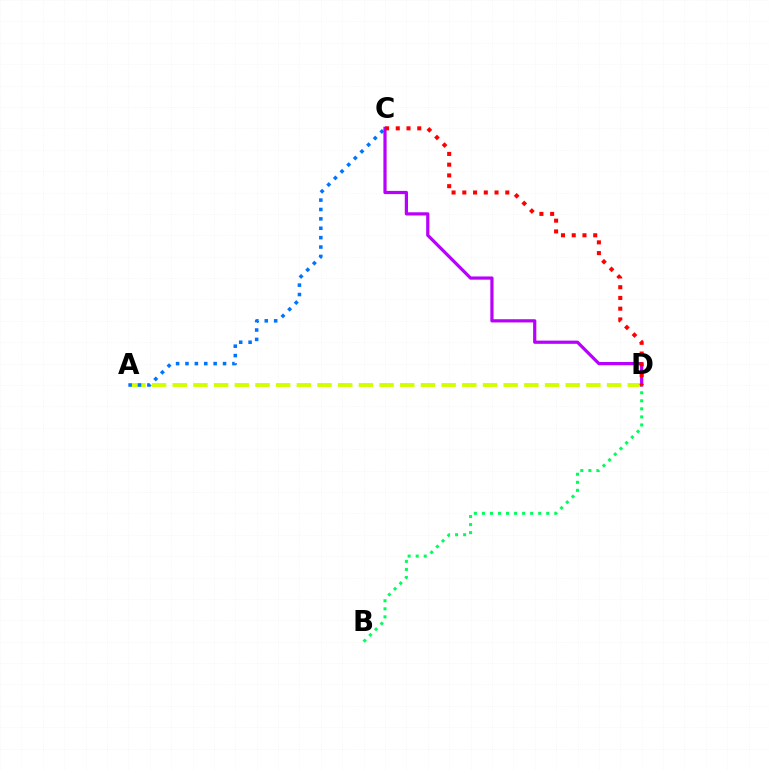{('A', 'D'): [{'color': '#d1ff00', 'line_style': 'dashed', 'thickness': 2.81}], ('B', 'D'): [{'color': '#00ff5c', 'line_style': 'dotted', 'thickness': 2.18}], ('C', 'D'): [{'color': '#b900ff', 'line_style': 'solid', 'thickness': 2.31}, {'color': '#ff0000', 'line_style': 'dotted', 'thickness': 2.92}], ('A', 'C'): [{'color': '#0074ff', 'line_style': 'dotted', 'thickness': 2.55}]}